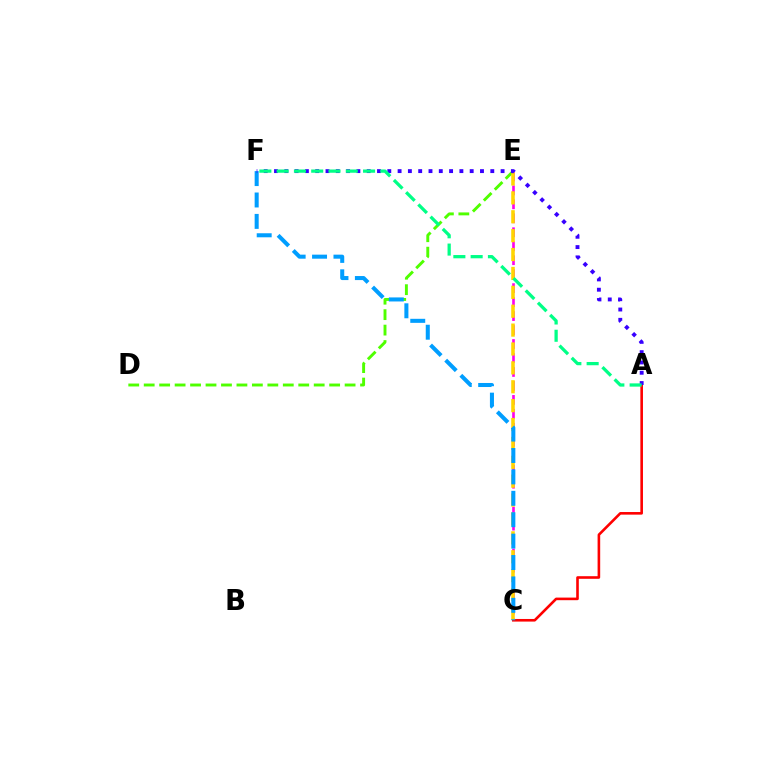{('C', 'E'): [{'color': '#ff00ed', 'line_style': 'dashed', 'thickness': 1.9}, {'color': '#ffd500', 'line_style': 'dashed', 'thickness': 2.57}], ('D', 'E'): [{'color': '#4fff00', 'line_style': 'dashed', 'thickness': 2.1}], ('A', 'C'): [{'color': '#ff0000', 'line_style': 'solid', 'thickness': 1.88}], ('C', 'F'): [{'color': '#009eff', 'line_style': 'dashed', 'thickness': 2.91}], ('A', 'F'): [{'color': '#3700ff', 'line_style': 'dotted', 'thickness': 2.8}, {'color': '#00ff86', 'line_style': 'dashed', 'thickness': 2.35}]}